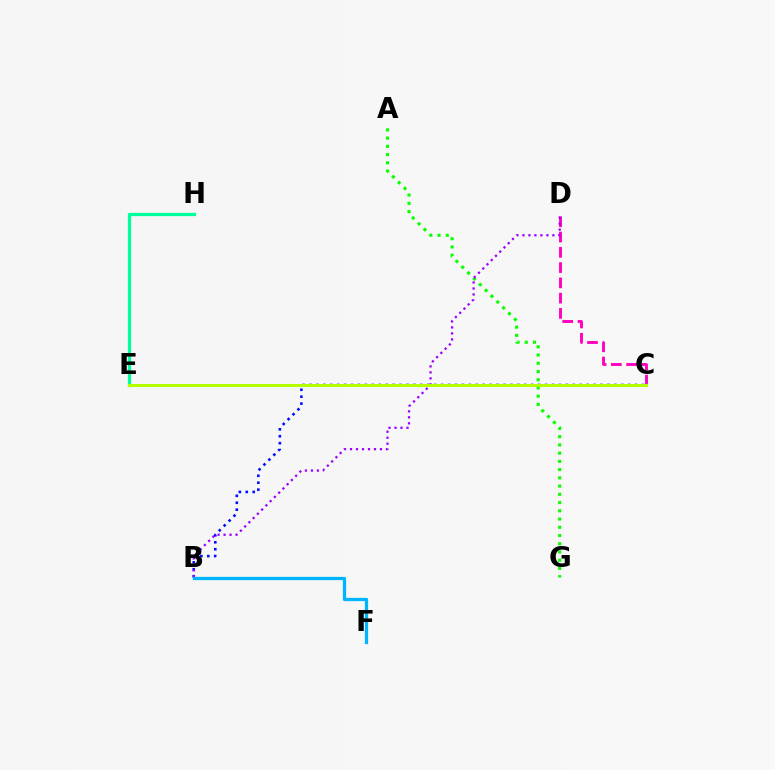{('B', 'C'): [{'color': '#0010ff', 'line_style': 'dotted', 'thickness': 1.88}], ('C', 'E'): [{'color': '#ffa500', 'line_style': 'dashed', 'thickness': 2.08}, {'color': '#ff0000', 'line_style': 'dotted', 'thickness': 2.07}, {'color': '#b3ff00', 'line_style': 'solid', 'thickness': 2.19}], ('A', 'G'): [{'color': '#08ff00', 'line_style': 'dotted', 'thickness': 2.24}], ('E', 'H'): [{'color': '#00ff9d', 'line_style': 'solid', 'thickness': 2.34}], ('C', 'D'): [{'color': '#ff00bd', 'line_style': 'dashed', 'thickness': 2.08}], ('B', 'D'): [{'color': '#9b00ff', 'line_style': 'dotted', 'thickness': 1.63}], ('B', 'F'): [{'color': '#00b5ff', 'line_style': 'solid', 'thickness': 2.35}]}